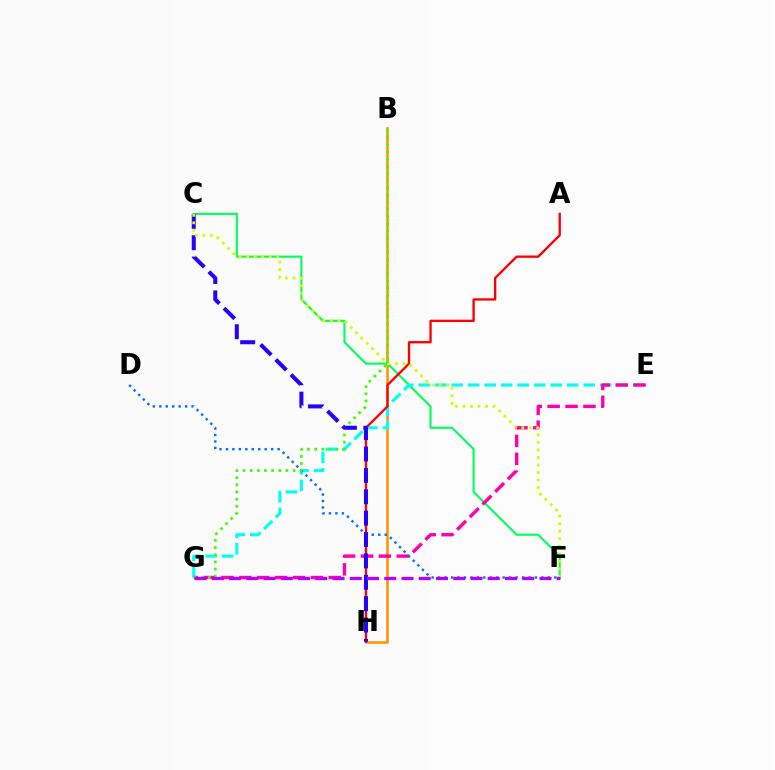{('B', 'H'): [{'color': '#ff9400', 'line_style': 'solid', 'thickness': 1.84}], ('C', 'F'): [{'color': '#00ff5c', 'line_style': 'solid', 'thickness': 1.52}, {'color': '#d1ff00', 'line_style': 'dotted', 'thickness': 2.04}], ('E', 'G'): [{'color': '#00fff6', 'line_style': 'dashed', 'thickness': 2.24}, {'color': '#ff00ac', 'line_style': 'dashed', 'thickness': 2.43}], ('A', 'H'): [{'color': '#ff0000', 'line_style': 'solid', 'thickness': 1.68}], ('D', 'F'): [{'color': '#0074ff', 'line_style': 'dotted', 'thickness': 1.75}], ('B', 'G'): [{'color': '#3dff00', 'line_style': 'dotted', 'thickness': 1.95}], ('C', 'H'): [{'color': '#2500ff', 'line_style': 'dashed', 'thickness': 2.9}], ('F', 'G'): [{'color': '#b900ff', 'line_style': 'dashed', 'thickness': 2.34}]}